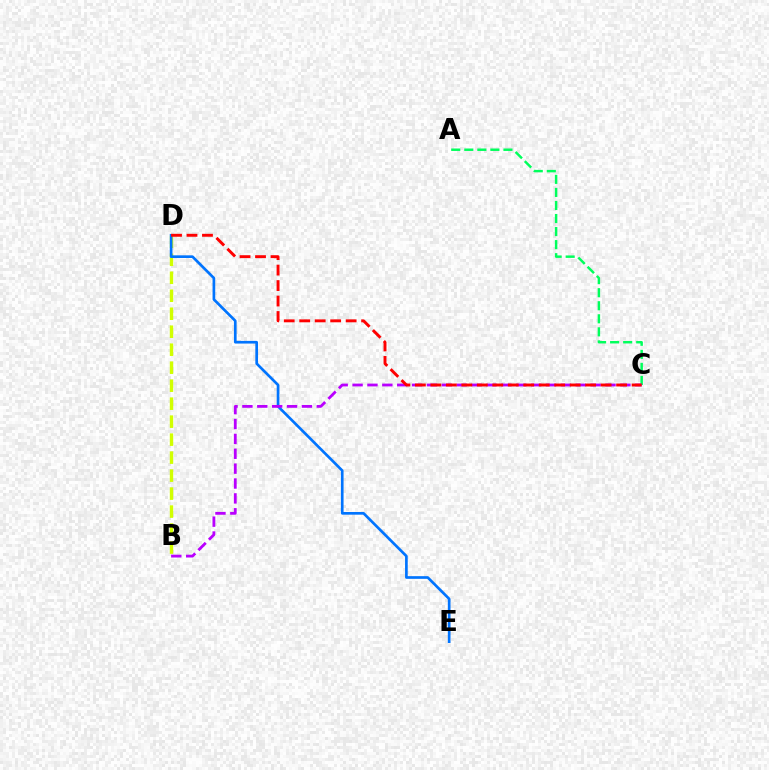{('A', 'C'): [{'color': '#00ff5c', 'line_style': 'dashed', 'thickness': 1.77}], ('B', 'D'): [{'color': '#d1ff00', 'line_style': 'dashed', 'thickness': 2.44}], ('D', 'E'): [{'color': '#0074ff', 'line_style': 'solid', 'thickness': 1.93}], ('B', 'C'): [{'color': '#b900ff', 'line_style': 'dashed', 'thickness': 2.02}], ('C', 'D'): [{'color': '#ff0000', 'line_style': 'dashed', 'thickness': 2.1}]}